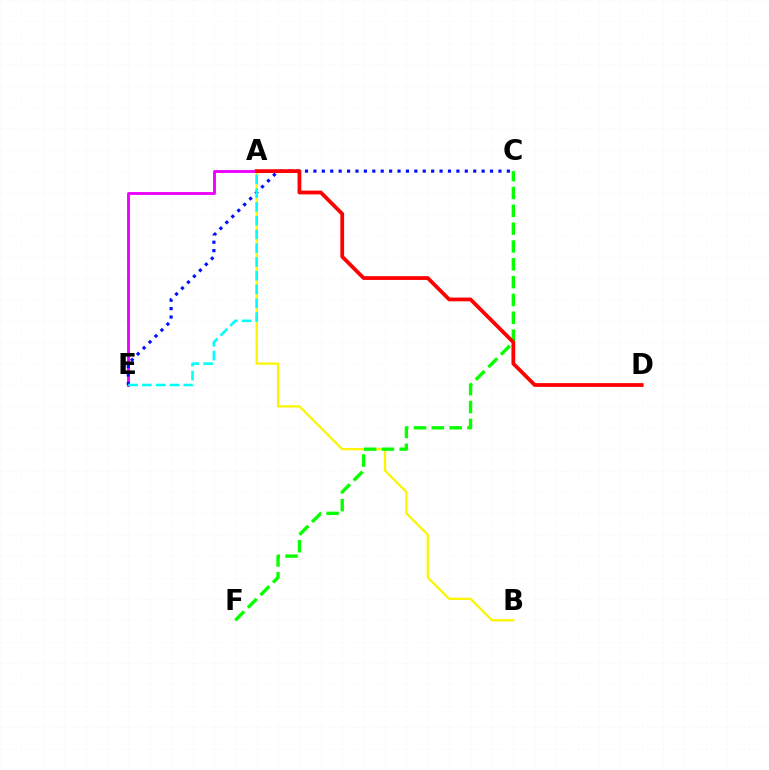{('A', 'B'): [{'color': '#fcf500', 'line_style': 'solid', 'thickness': 1.63}], ('A', 'E'): [{'color': '#ee00ff', 'line_style': 'solid', 'thickness': 2.06}, {'color': '#00fff6', 'line_style': 'dashed', 'thickness': 1.87}], ('C', 'E'): [{'color': '#0010ff', 'line_style': 'dotted', 'thickness': 2.29}], ('C', 'F'): [{'color': '#08ff00', 'line_style': 'dashed', 'thickness': 2.42}], ('A', 'D'): [{'color': '#ff0000', 'line_style': 'solid', 'thickness': 2.71}]}